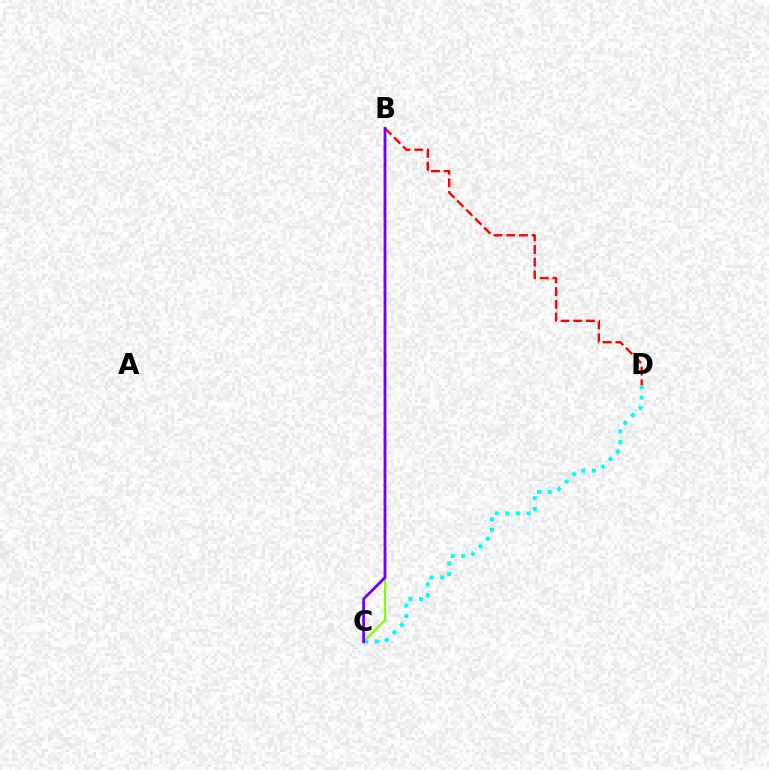{('B', 'C'): [{'color': '#84ff00', 'line_style': 'solid', 'thickness': 1.63}, {'color': '#7200ff', 'line_style': 'solid', 'thickness': 2.01}], ('B', 'D'): [{'color': '#ff0000', 'line_style': 'dashed', 'thickness': 1.73}], ('C', 'D'): [{'color': '#00fff6', 'line_style': 'dotted', 'thickness': 2.89}]}